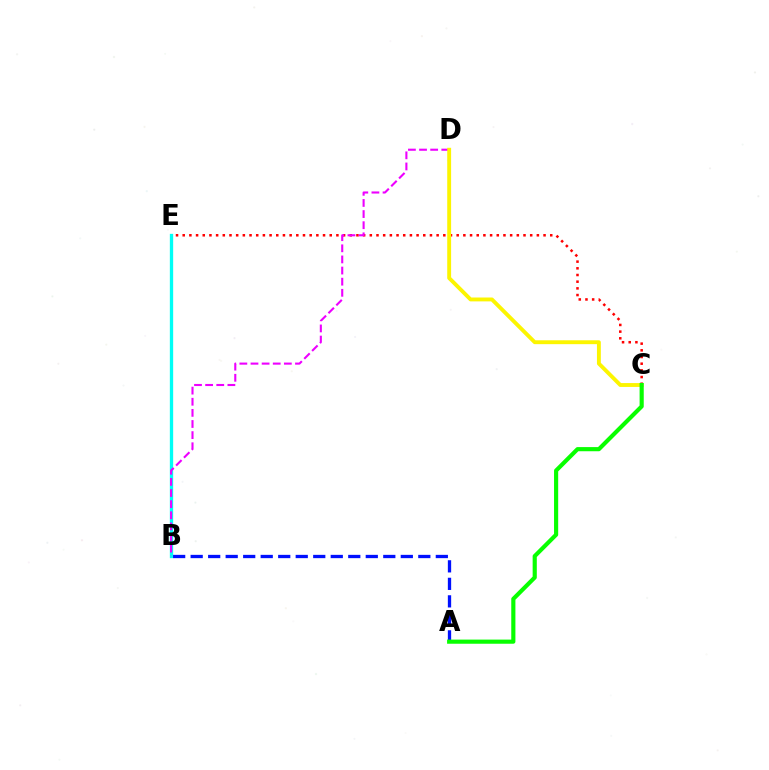{('C', 'E'): [{'color': '#ff0000', 'line_style': 'dotted', 'thickness': 1.82}], ('B', 'E'): [{'color': '#00fff6', 'line_style': 'solid', 'thickness': 2.39}], ('A', 'B'): [{'color': '#0010ff', 'line_style': 'dashed', 'thickness': 2.38}], ('B', 'D'): [{'color': '#ee00ff', 'line_style': 'dashed', 'thickness': 1.51}], ('C', 'D'): [{'color': '#fcf500', 'line_style': 'solid', 'thickness': 2.79}], ('A', 'C'): [{'color': '#08ff00', 'line_style': 'solid', 'thickness': 2.98}]}